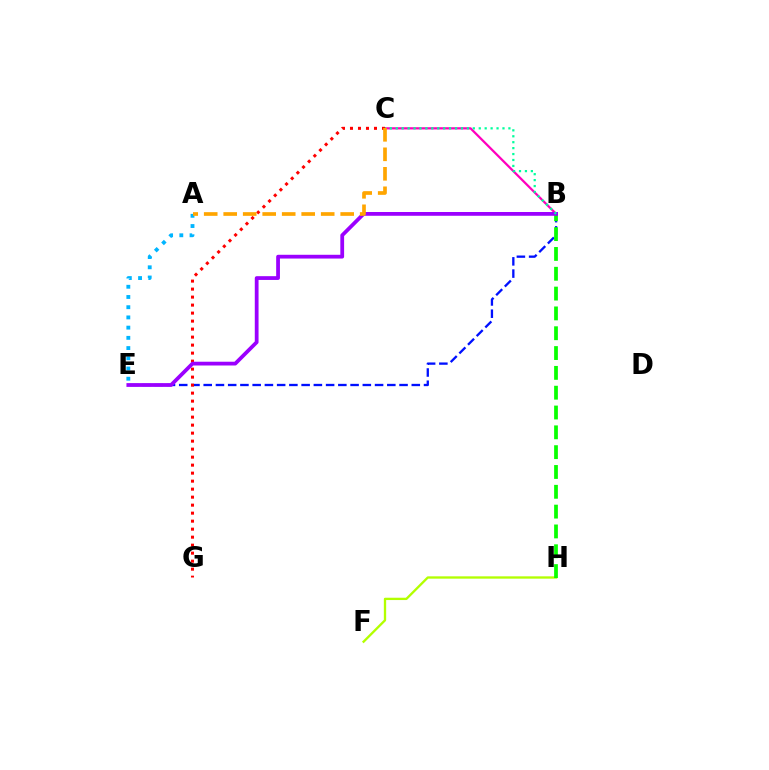{('B', 'E'): [{'color': '#0010ff', 'line_style': 'dashed', 'thickness': 1.66}, {'color': '#9b00ff', 'line_style': 'solid', 'thickness': 2.72}], ('B', 'C'): [{'color': '#ff00bd', 'line_style': 'solid', 'thickness': 1.61}, {'color': '#00ff9d', 'line_style': 'dotted', 'thickness': 1.61}], ('F', 'H'): [{'color': '#b3ff00', 'line_style': 'solid', 'thickness': 1.67}], ('A', 'E'): [{'color': '#00b5ff', 'line_style': 'dotted', 'thickness': 2.78}], ('C', 'G'): [{'color': '#ff0000', 'line_style': 'dotted', 'thickness': 2.17}], ('B', 'H'): [{'color': '#08ff00', 'line_style': 'dashed', 'thickness': 2.69}], ('A', 'C'): [{'color': '#ffa500', 'line_style': 'dashed', 'thickness': 2.65}]}